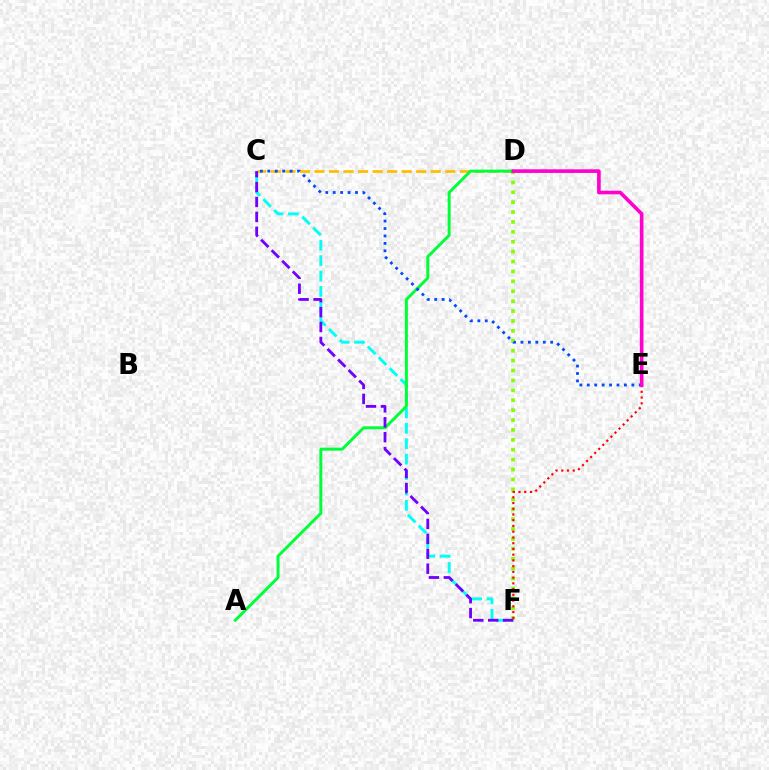{('C', 'F'): [{'color': '#00fff6', 'line_style': 'dashed', 'thickness': 2.09}, {'color': '#7200ff', 'line_style': 'dashed', 'thickness': 2.03}], ('D', 'F'): [{'color': '#84ff00', 'line_style': 'dotted', 'thickness': 2.69}], ('C', 'D'): [{'color': '#ffbd00', 'line_style': 'dashed', 'thickness': 1.97}], ('E', 'F'): [{'color': '#ff0000', 'line_style': 'dotted', 'thickness': 1.56}], ('A', 'D'): [{'color': '#00ff39', 'line_style': 'solid', 'thickness': 2.13}], ('C', 'E'): [{'color': '#004bff', 'line_style': 'dotted', 'thickness': 2.02}], ('D', 'E'): [{'color': '#ff00cf', 'line_style': 'solid', 'thickness': 2.62}]}